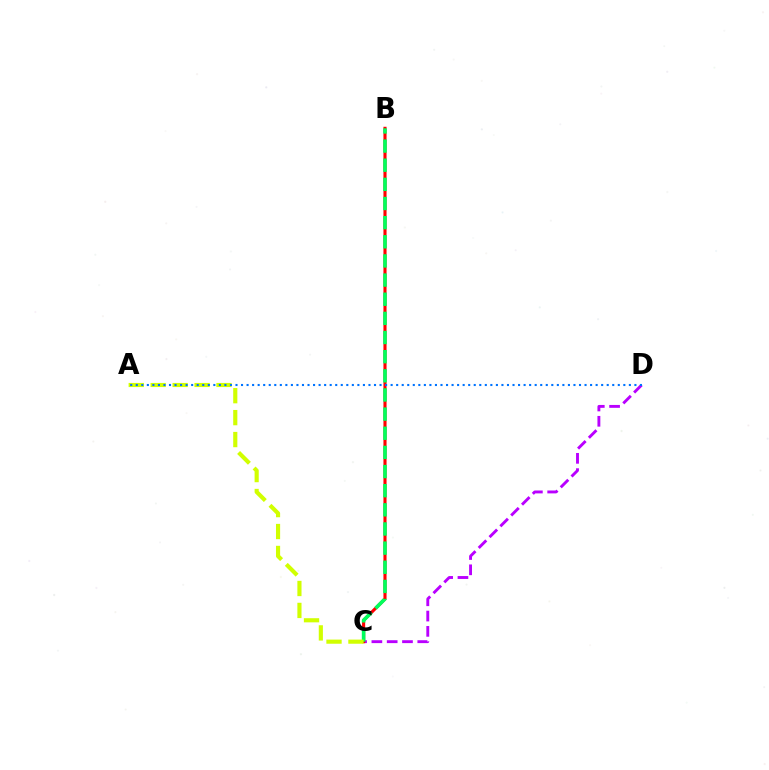{('C', 'D'): [{'color': '#b900ff', 'line_style': 'dashed', 'thickness': 2.08}], ('B', 'C'): [{'color': '#ff0000', 'line_style': 'solid', 'thickness': 2.24}, {'color': '#00ff5c', 'line_style': 'dashed', 'thickness': 2.6}], ('A', 'C'): [{'color': '#d1ff00', 'line_style': 'dashed', 'thickness': 2.98}], ('A', 'D'): [{'color': '#0074ff', 'line_style': 'dotted', 'thickness': 1.51}]}